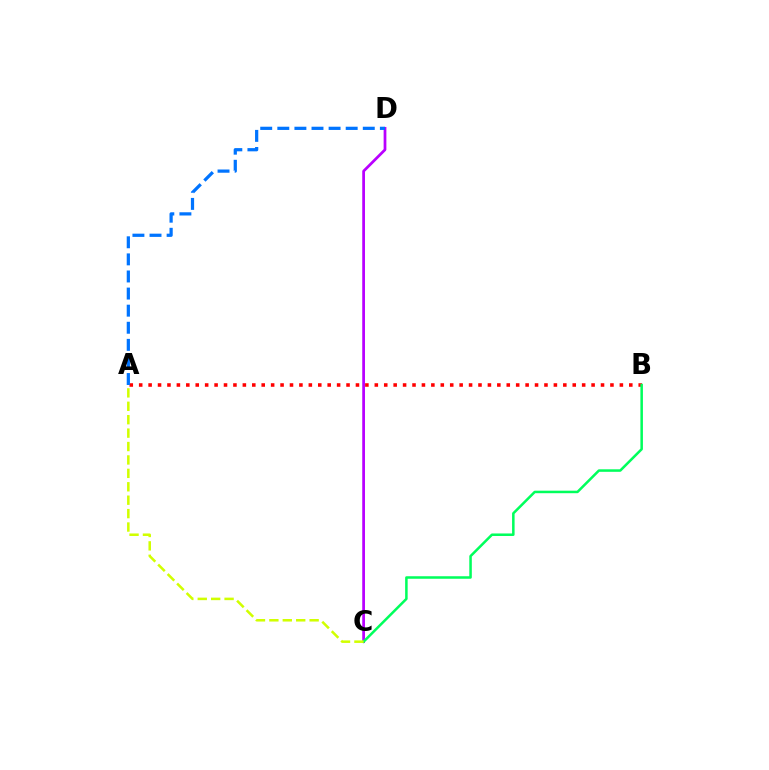{('A', 'B'): [{'color': '#ff0000', 'line_style': 'dotted', 'thickness': 2.56}], ('C', 'D'): [{'color': '#b900ff', 'line_style': 'solid', 'thickness': 1.98}], ('B', 'C'): [{'color': '#00ff5c', 'line_style': 'solid', 'thickness': 1.82}], ('A', 'D'): [{'color': '#0074ff', 'line_style': 'dashed', 'thickness': 2.32}], ('A', 'C'): [{'color': '#d1ff00', 'line_style': 'dashed', 'thickness': 1.82}]}